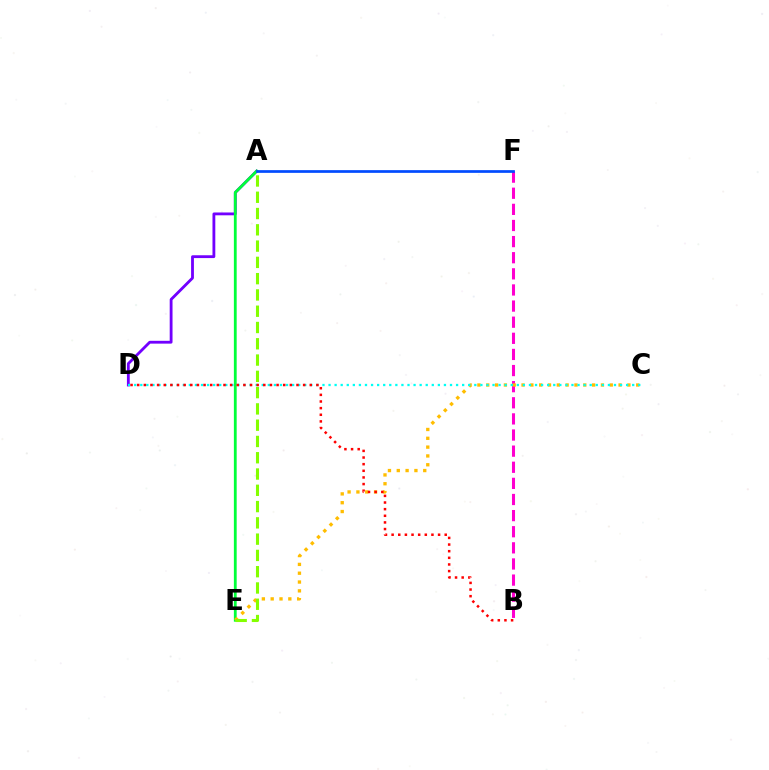{('B', 'F'): [{'color': '#ff00cf', 'line_style': 'dashed', 'thickness': 2.19}], ('A', 'D'): [{'color': '#7200ff', 'line_style': 'solid', 'thickness': 2.03}], ('A', 'E'): [{'color': '#00ff39', 'line_style': 'solid', 'thickness': 2.02}, {'color': '#84ff00', 'line_style': 'dashed', 'thickness': 2.21}], ('C', 'E'): [{'color': '#ffbd00', 'line_style': 'dotted', 'thickness': 2.4}], ('C', 'D'): [{'color': '#00fff6', 'line_style': 'dotted', 'thickness': 1.65}], ('B', 'D'): [{'color': '#ff0000', 'line_style': 'dotted', 'thickness': 1.8}], ('A', 'F'): [{'color': '#004bff', 'line_style': 'solid', 'thickness': 1.95}]}